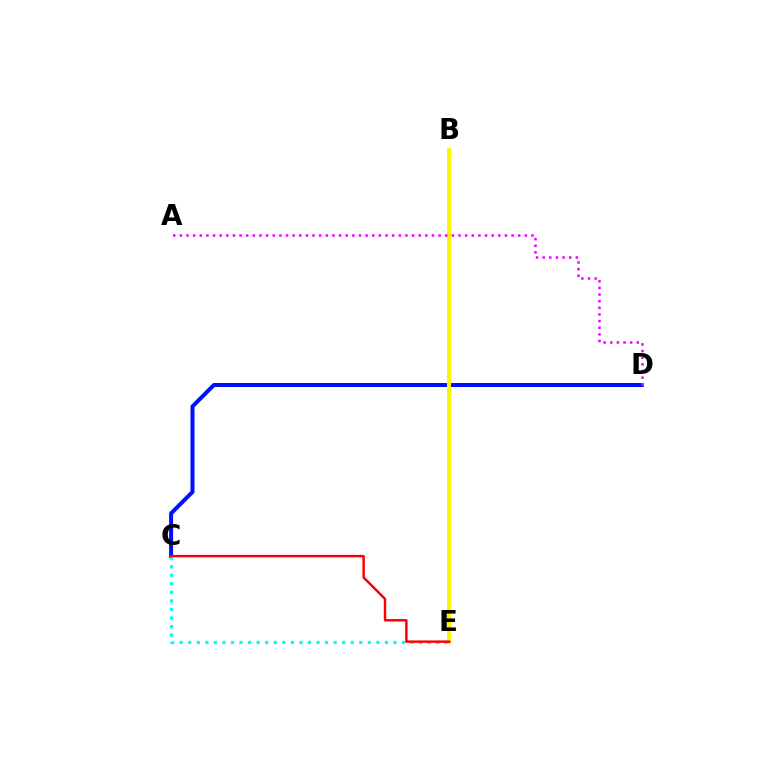{('C', 'D'): [{'color': '#0010ff', 'line_style': 'solid', 'thickness': 2.88}], ('C', 'E'): [{'color': '#00fff6', 'line_style': 'dotted', 'thickness': 2.32}, {'color': '#ff0000', 'line_style': 'solid', 'thickness': 1.76}], ('B', 'E'): [{'color': '#08ff00', 'line_style': 'dotted', 'thickness': 2.87}, {'color': '#fcf500', 'line_style': 'solid', 'thickness': 2.93}], ('A', 'D'): [{'color': '#ee00ff', 'line_style': 'dotted', 'thickness': 1.8}]}